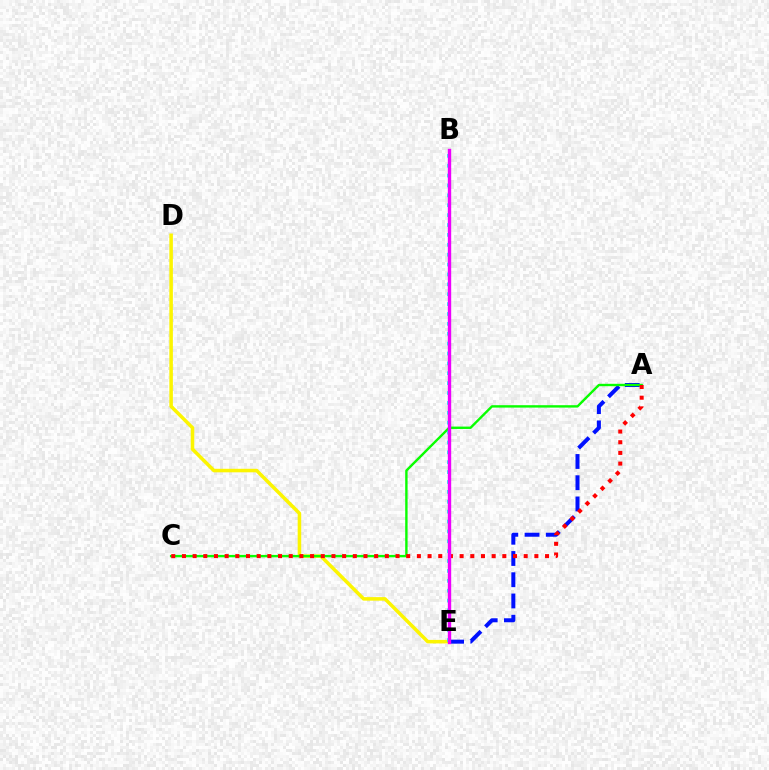{('A', 'E'): [{'color': '#0010ff', 'line_style': 'dashed', 'thickness': 2.88}], ('D', 'E'): [{'color': '#fcf500', 'line_style': 'solid', 'thickness': 2.54}], ('A', 'C'): [{'color': '#08ff00', 'line_style': 'solid', 'thickness': 1.72}, {'color': '#ff0000', 'line_style': 'dotted', 'thickness': 2.9}], ('B', 'E'): [{'color': '#00fff6', 'line_style': 'dotted', 'thickness': 2.69}, {'color': '#ee00ff', 'line_style': 'solid', 'thickness': 2.43}]}